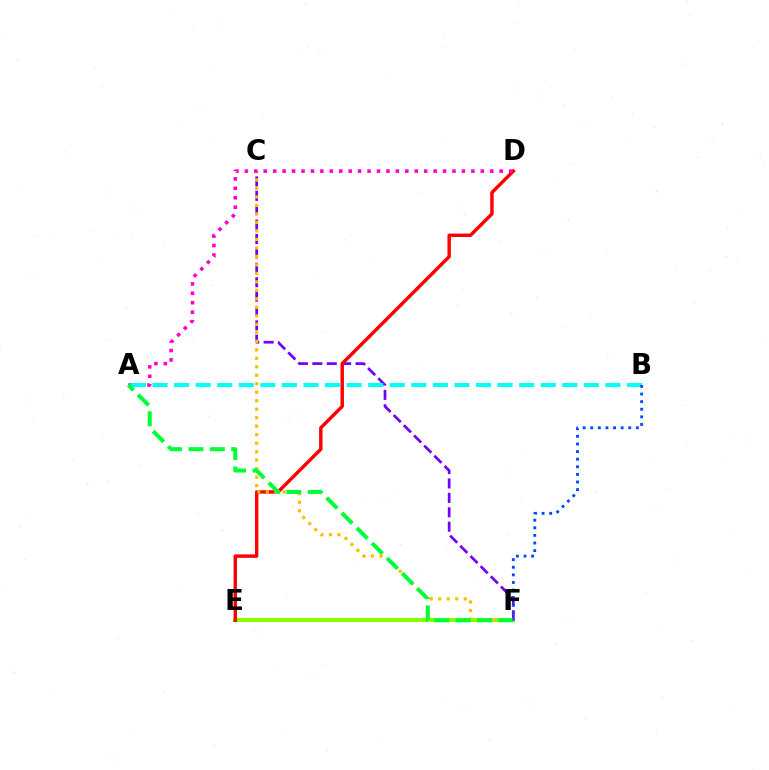{('E', 'F'): [{'color': '#84ff00', 'line_style': 'solid', 'thickness': 2.95}], ('C', 'F'): [{'color': '#7200ff', 'line_style': 'dashed', 'thickness': 1.96}, {'color': '#ffbd00', 'line_style': 'dotted', 'thickness': 2.31}], ('D', 'E'): [{'color': '#ff0000', 'line_style': 'solid', 'thickness': 2.47}], ('A', 'D'): [{'color': '#ff00cf', 'line_style': 'dotted', 'thickness': 2.56}], ('A', 'B'): [{'color': '#00fff6', 'line_style': 'dashed', 'thickness': 2.93}], ('A', 'F'): [{'color': '#00ff39', 'line_style': 'dashed', 'thickness': 2.9}], ('B', 'F'): [{'color': '#004bff', 'line_style': 'dotted', 'thickness': 2.07}]}